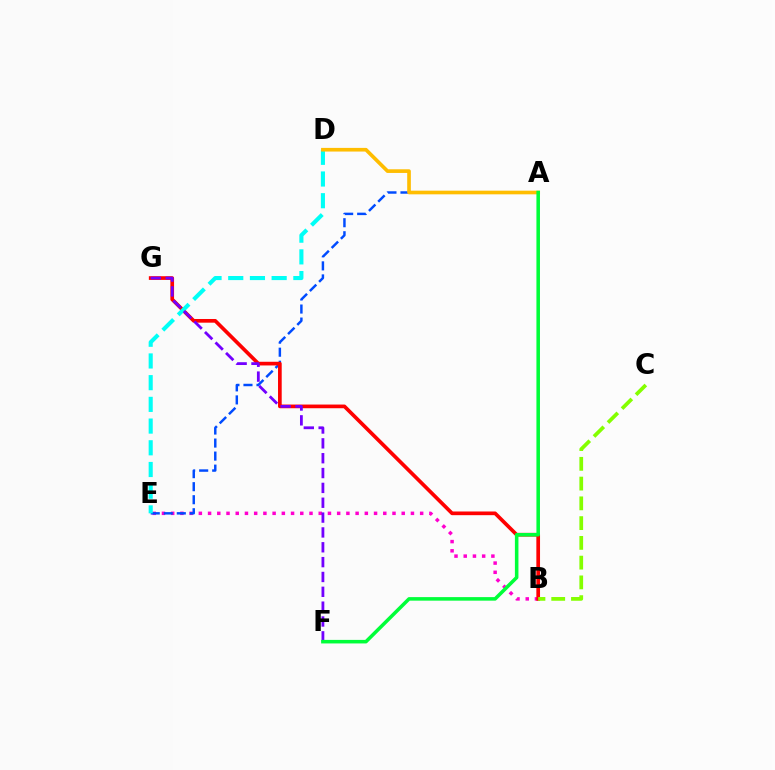{('B', 'E'): [{'color': '#ff00cf', 'line_style': 'dotted', 'thickness': 2.51}], ('A', 'E'): [{'color': '#004bff', 'line_style': 'dashed', 'thickness': 1.77}], ('B', 'G'): [{'color': '#ff0000', 'line_style': 'solid', 'thickness': 2.65}], ('D', 'E'): [{'color': '#00fff6', 'line_style': 'dashed', 'thickness': 2.95}], ('F', 'G'): [{'color': '#7200ff', 'line_style': 'dashed', 'thickness': 2.02}], ('A', 'D'): [{'color': '#ffbd00', 'line_style': 'solid', 'thickness': 2.63}], ('B', 'C'): [{'color': '#84ff00', 'line_style': 'dashed', 'thickness': 2.68}], ('A', 'F'): [{'color': '#00ff39', 'line_style': 'solid', 'thickness': 2.55}]}